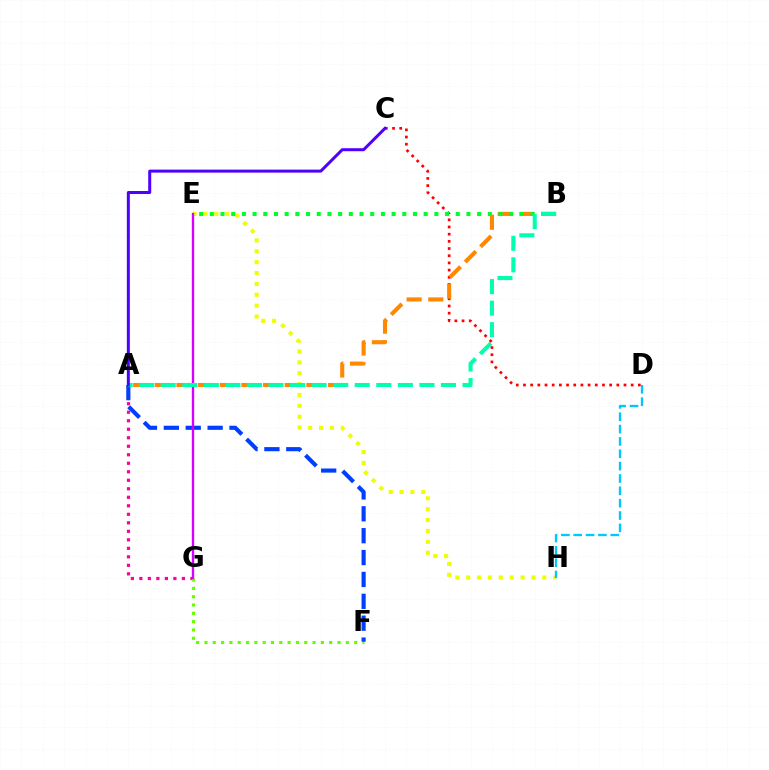{('E', 'H'): [{'color': '#eeff00', 'line_style': 'dotted', 'thickness': 2.95}], ('C', 'D'): [{'color': '#ff0000', 'line_style': 'dotted', 'thickness': 1.95}], ('D', 'H'): [{'color': '#00c7ff', 'line_style': 'dashed', 'thickness': 1.68}], ('A', 'B'): [{'color': '#ff8800', 'line_style': 'dashed', 'thickness': 2.94}, {'color': '#00ffaf', 'line_style': 'dashed', 'thickness': 2.93}], ('A', 'G'): [{'color': '#ff00a0', 'line_style': 'dotted', 'thickness': 2.31}], ('F', 'G'): [{'color': '#66ff00', 'line_style': 'dotted', 'thickness': 2.26}], ('A', 'F'): [{'color': '#003fff', 'line_style': 'dashed', 'thickness': 2.97}], ('B', 'E'): [{'color': '#00ff27', 'line_style': 'dotted', 'thickness': 2.91}], ('E', 'G'): [{'color': '#d600ff', 'line_style': 'solid', 'thickness': 1.7}], ('A', 'C'): [{'color': '#4f00ff', 'line_style': 'solid', 'thickness': 2.16}]}